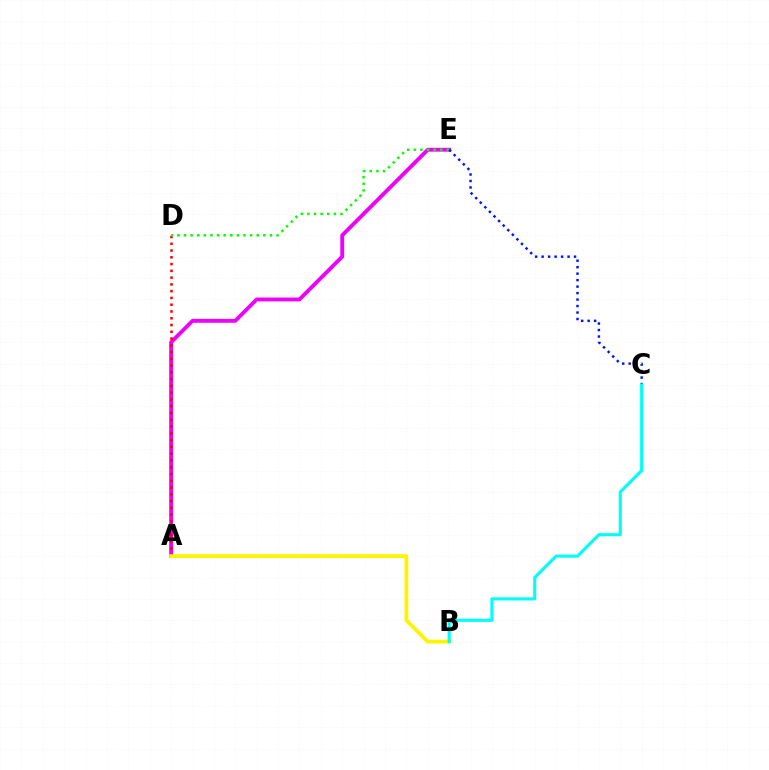{('A', 'E'): [{'color': '#ee00ff', 'line_style': 'solid', 'thickness': 2.78}], ('A', 'D'): [{'color': '#ff0000', 'line_style': 'dotted', 'thickness': 1.84}], ('D', 'E'): [{'color': '#08ff00', 'line_style': 'dotted', 'thickness': 1.8}], ('A', 'B'): [{'color': '#fcf500', 'line_style': 'solid', 'thickness': 2.74}], ('C', 'E'): [{'color': '#0010ff', 'line_style': 'dotted', 'thickness': 1.76}], ('B', 'C'): [{'color': '#00fff6', 'line_style': 'solid', 'thickness': 2.25}]}